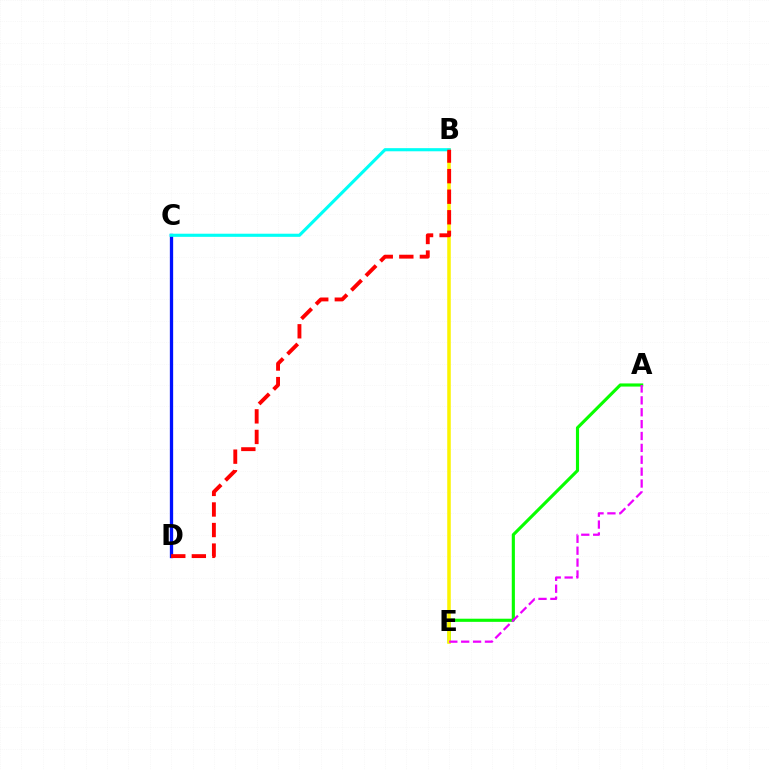{('C', 'D'): [{'color': '#0010ff', 'line_style': 'solid', 'thickness': 2.38}], ('A', 'E'): [{'color': '#08ff00', 'line_style': 'solid', 'thickness': 2.26}, {'color': '#ee00ff', 'line_style': 'dashed', 'thickness': 1.61}], ('B', 'E'): [{'color': '#fcf500', 'line_style': 'solid', 'thickness': 2.54}], ('B', 'C'): [{'color': '#00fff6', 'line_style': 'solid', 'thickness': 2.25}], ('B', 'D'): [{'color': '#ff0000', 'line_style': 'dashed', 'thickness': 2.79}]}